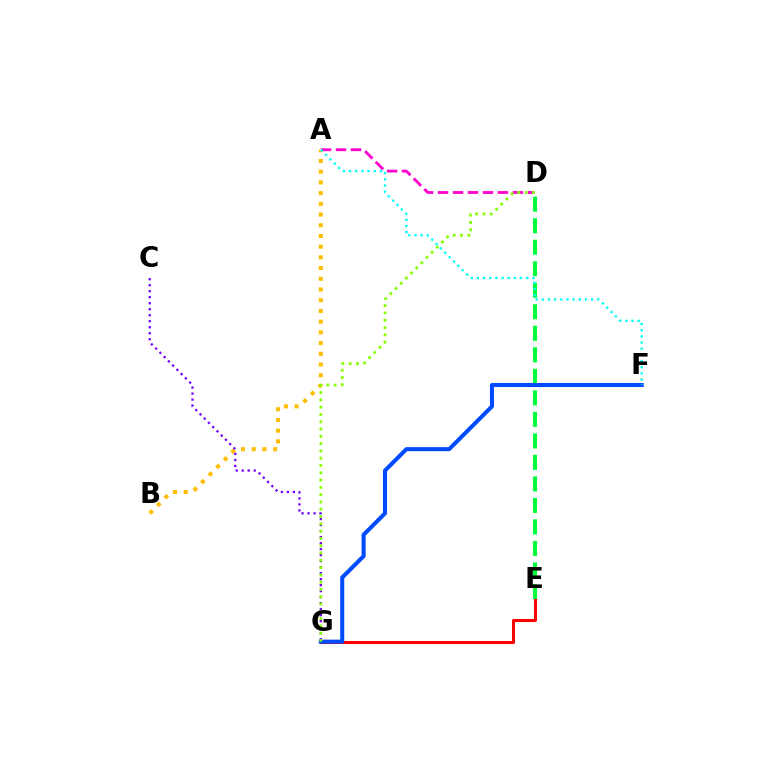{('E', 'G'): [{'color': '#ff0000', 'line_style': 'solid', 'thickness': 2.17}], ('A', 'B'): [{'color': '#ffbd00', 'line_style': 'dotted', 'thickness': 2.91}], ('D', 'E'): [{'color': '#00ff39', 'line_style': 'dashed', 'thickness': 2.92}], ('F', 'G'): [{'color': '#004bff', 'line_style': 'solid', 'thickness': 2.91}], ('A', 'D'): [{'color': '#ff00cf', 'line_style': 'dashed', 'thickness': 2.03}], ('C', 'G'): [{'color': '#7200ff', 'line_style': 'dotted', 'thickness': 1.63}], ('A', 'F'): [{'color': '#00fff6', 'line_style': 'dotted', 'thickness': 1.67}], ('D', 'G'): [{'color': '#84ff00', 'line_style': 'dotted', 'thickness': 1.98}]}